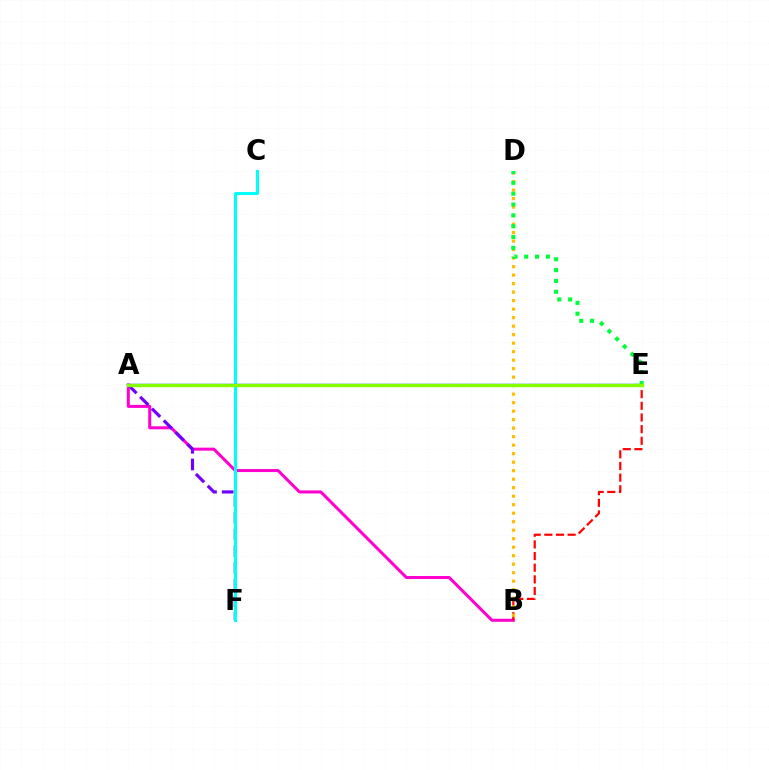{('A', 'B'): [{'color': '#ff00cf', 'line_style': 'solid', 'thickness': 2.18}], ('B', 'E'): [{'color': '#ff0000', 'line_style': 'dashed', 'thickness': 1.58}], ('B', 'D'): [{'color': '#ffbd00', 'line_style': 'dotted', 'thickness': 2.31}], ('A', 'F'): [{'color': '#7200ff', 'line_style': 'dashed', 'thickness': 2.27}], ('C', 'F'): [{'color': '#00fff6', 'line_style': 'solid', 'thickness': 2.2}], ('A', 'E'): [{'color': '#004bff', 'line_style': 'solid', 'thickness': 1.73}, {'color': '#84ff00', 'line_style': 'solid', 'thickness': 2.43}], ('D', 'E'): [{'color': '#00ff39', 'line_style': 'dotted', 'thickness': 2.94}]}